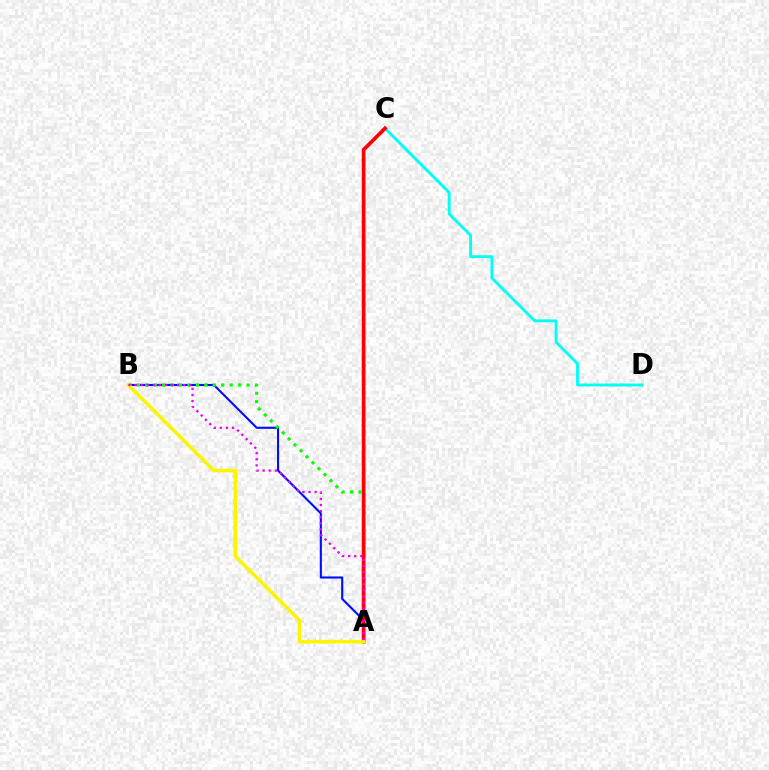{('A', 'B'): [{'color': '#0010ff', 'line_style': 'solid', 'thickness': 1.53}, {'color': '#08ff00', 'line_style': 'dotted', 'thickness': 2.29}, {'color': '#fcf500', 'line_style': 'solid', 'thickness': 2.58}, {'color': '#ee00ff', 'line_style': 'dotted', 'thickness': 1.65}], ('C', 'D'): [{'color': '#00fff6', 'line_style': 'solid', 'thickness': 2.07}], ('A', 'C'): [{'color': '#ff0000', 'line_style': 'solid', 'thickness': 2.68}]}